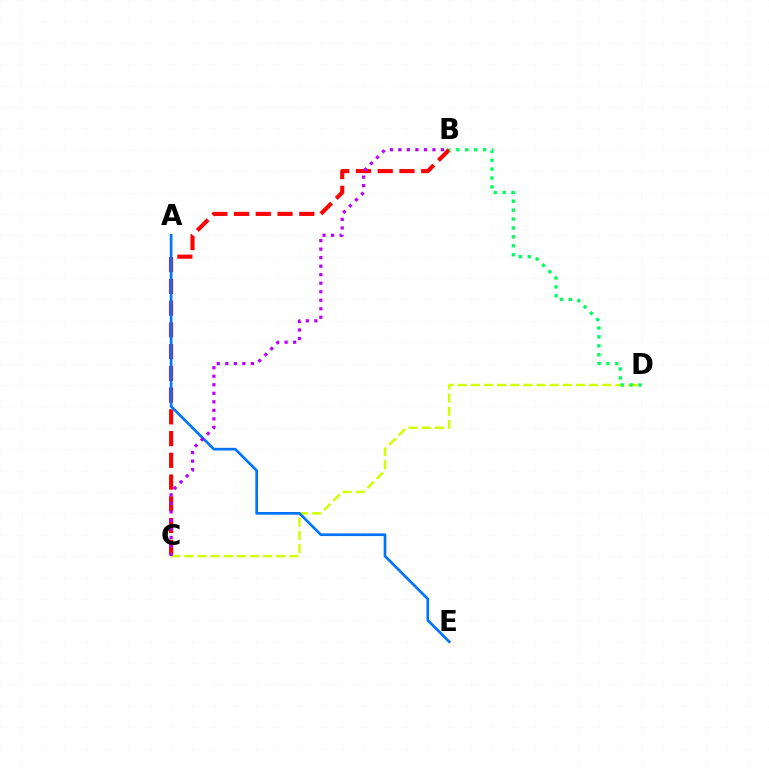{('B', 'C'): [{'color': '#ff0000', 'line_style': 'dashed', 'thickness': 2.95}, {'color': '#b900ff', 'line_style': 'dotted', 'thickness': 2.32}], ('C', 'D'): [{'color': '#d1ff00', 'line_style': 'dashed', 'thickness': 1.78}], ('A', 'E'): [{'color': '#0074ff', 'line_style': 'solid', 'thickness': 1.94}], ('B', 'D'): [{'color': '#00ff5c', 'line_style': 'dotted', 'thickness': 2.42}]}